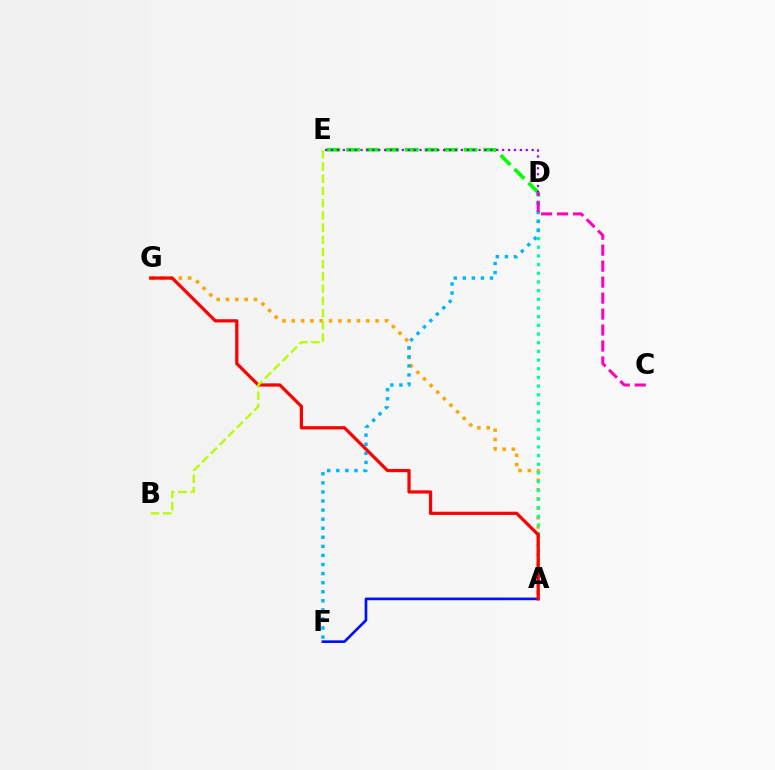{('A', 'G'): [{'color': '#ffa500', 'line_style': 'dotted', 'thickness': 2.53}, {'color': '#ff0000', 'line_style': 'solid', 'thickness': 2.33}], ('D', 'E'): [{'color': '#08ff00', 'line_style': 'dashed', 'thickness': 2.66}, {'color': '#9b00ff', 'line_style': 'dotted', 'thickness': 1.6}], ('A', 'D'): [{'color': '#00ff9d', 'line_style': 'dotted', 'thickness': 2.36}], ('A', 'F'): [{'color': '#0010ff', 'line_style': 'solid', 'thickness': 1.92}], ('D', 'F'): [{'color': '#00b5ff', 'line_style': 'dotted', 'thickness': 2.47}], ('C', 'D'): [{'color': '#ff00bd', 'line_style': 'dashed', 'thickness': 2.17}], ('B', 'E'): [{'color': '#b3ff00', 'line_style': 'dashed', 'thickness': 1.66}]}